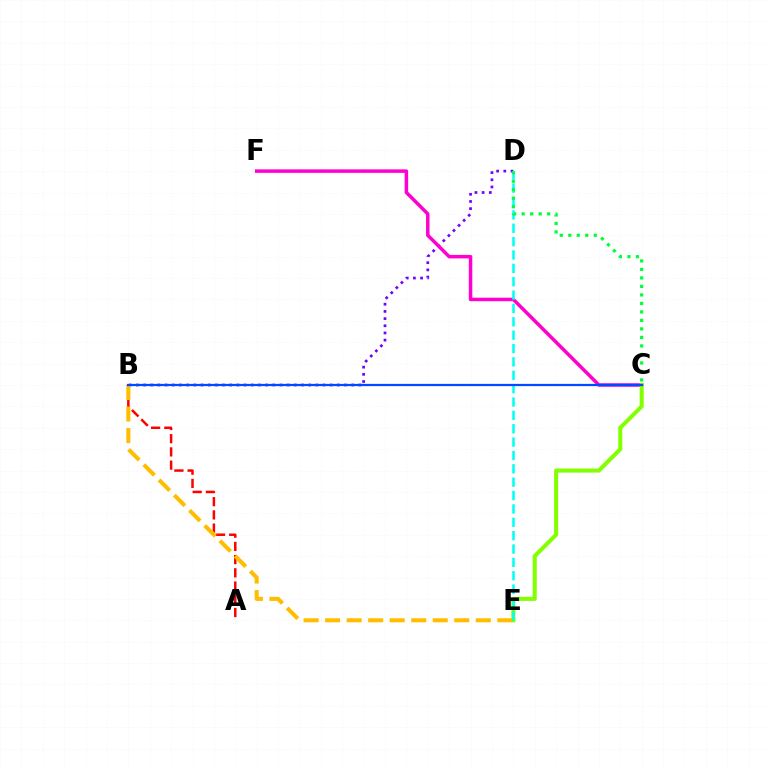{('B', 'D'): [{'color': '#7200ff', 'line_style': 'dotted', 'thickness': 1.95}], ('C', 'F'): [{'color': '#ff00cf', 'line_style': 'solid', 'thickness': 2.51}], ('C', 'E'): [{'color': '#84ff00', 'line_style': 'solid', 'thickness': 2.92}], ('A', 'B'): [{'color': '#ff0000', 'line_style': 'dashed', 'thickness': 1.8}], ('B', 'E'): [{'color': '#ffbd00', 'line_style': 'dashed', 'thickness': 2.92}], ('D', 'E'): [{'color': '#00fff6', 'line_style': 'dashed', 'thickness': 1.82}], ('B', 'C'): [{'color': '#004bff', 'line_style': 'solid', 'thickness': 1.61}], ('C', 'D'): [{'color': '#00ff39', 'line_style': 'dotted', 'thickness': 2.31}]}